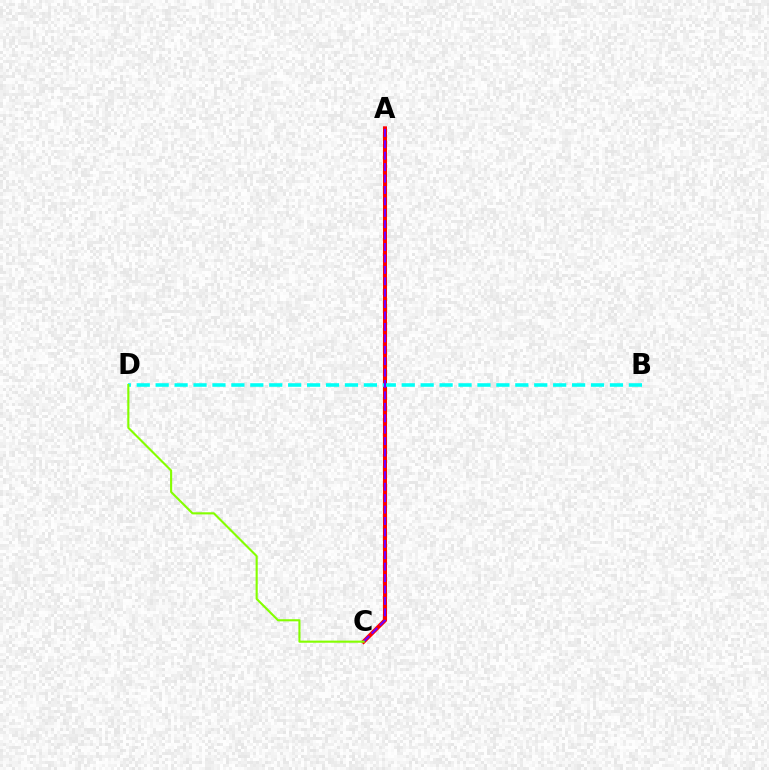{('A', 'C'): [{'color': '#ff0000', 'line_style': 'solid', 'thickness': 2.93}, {'color': '#7200ff', 'line_style': 'dashed', 'thickness': 1.55}], ('B', 'D'): [{'color': '#00fff6', 'line_style': 'dashed', 'thickness': 2.57}], ('C', 'D'): [{'color': '#84ff00', 'line_style': 'solid', 'thickness': 1.53}]}